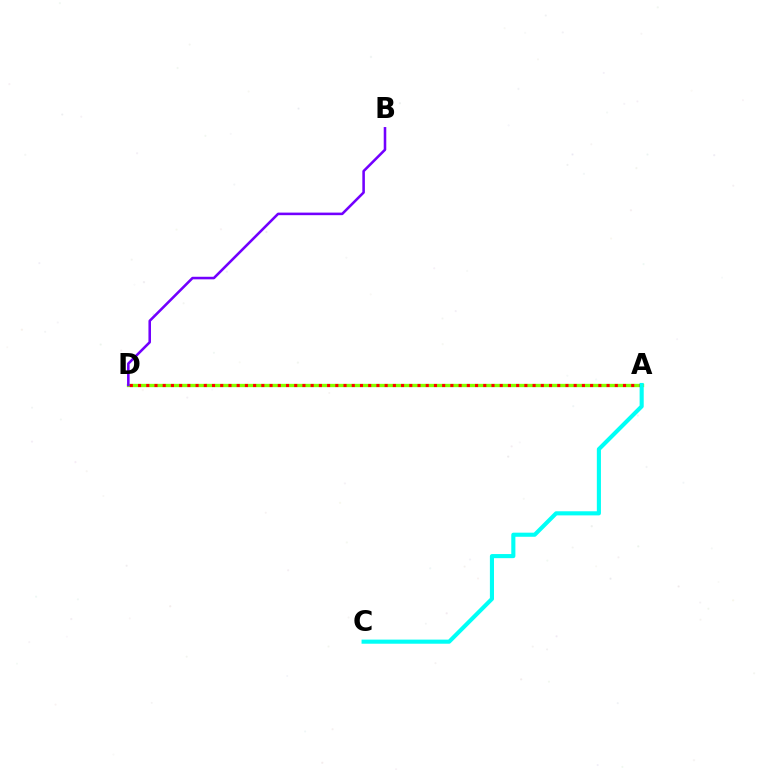{('A', 'D'): [{'color': '#84ff00', 'line_style': 'solid', 'thickness': 2.39}, {'color': '#ff0000', 'line_style': 'dotted', 'thickness': 2.23}], ('A', 'C'): [{'color': '#00fff6', 'line_style': 'solid', 'thickness': 2.96}], ('B', 'D'): [{'color': '#7200ff', 'line_style': 'solid', 'thickness': 1.84}]}